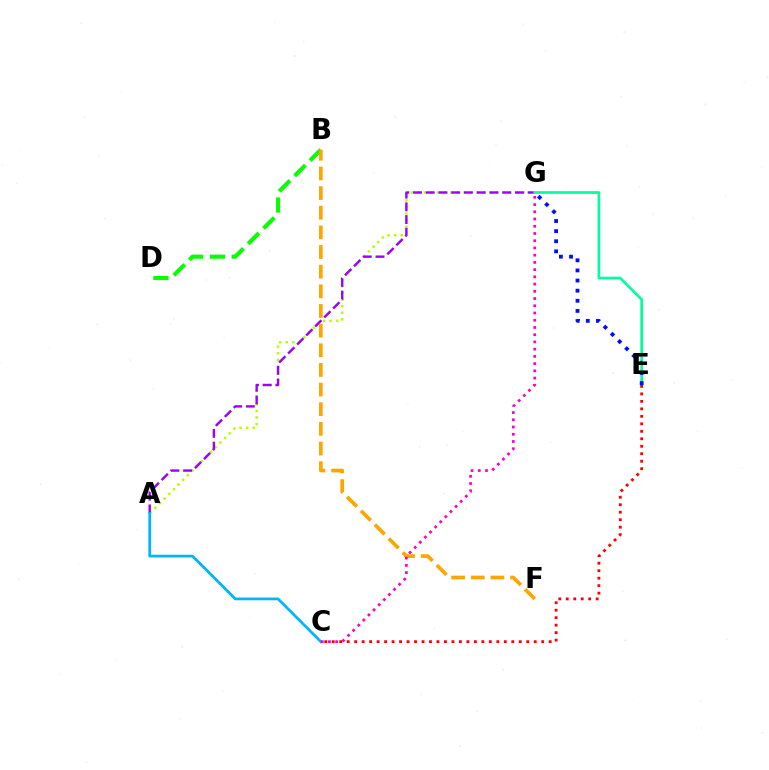{('A', 'G'): [{'color': '#b3ff00', 'line_style': 'dotted', 'thickness': 1.79}, {'color': '#9b00ff', 'line_style': 'dashed', 'thickness': 1.73}], ('A', 'C'): [{'color': '#00b5ff', 'line_style': 'solid', 'thickness': 1.99}], ('B', 'D'): [{'color': '#08ff00', 'line_style': 'dashed', 'thickness': 2.96}], ('E', 'G'): [{'color': '#00ff9d', 'line_style': 'solid', 'thickness': 1.94}, {'color': '#0010ff', 'line_style': 'dotted', 'thickness': 2.75}], ('B', 'F'): [{'color': '#ffa500', 'line_style': 'dashed', 'thickness': 2.67}], ('C', 'G'): [{'color': '#ff00bd', 'line_style': 'dotted', 'thickness': 1.96}], ('C', 'E'): [{'color': '#ff0000', 'line_style': 'dotted', 'thickness': 2.03}]}